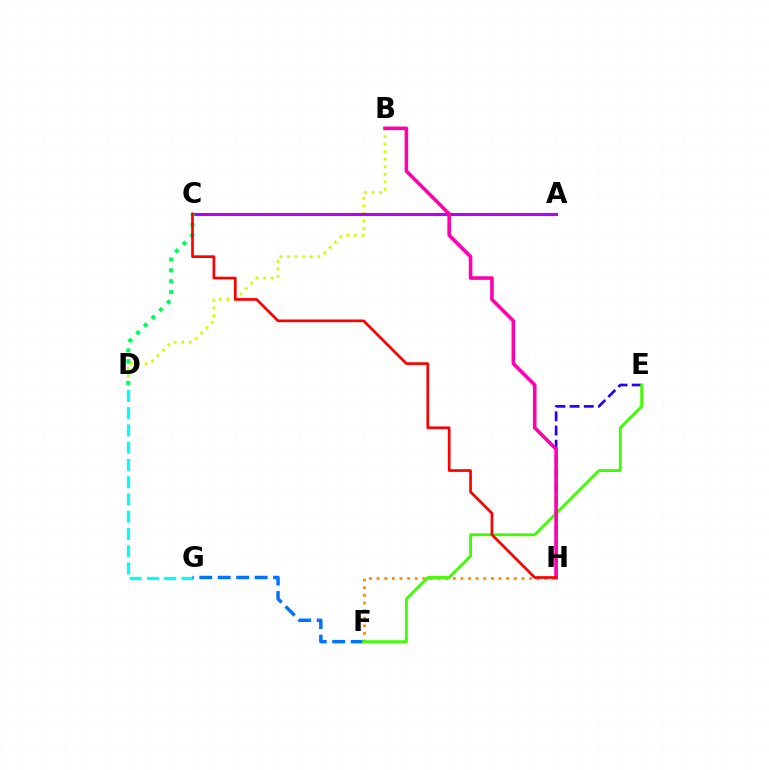{('B', 'D'): [{'color': '#d1ff00', 'line_style': 'dotted', 'thickness': 2.05}], ('D', 'G'): [{'color': '#00fff6', 'line_style': 'dashed', 'thickness': 2.34}], ('F', 'G'): [{'color': '#0074ff', 'line_style': 'dashed', 'thickness': 2.51}], ('A', 'C'): [{'color': '#b900ff', 'line_style': 'solid', 'thickness': 2.21}], ('E', 'H'): [{'color': '#2500ff', 'line_style': 'dashed', 'thickness': 1.93}], ('C', 'D'): [{'color': '#00ff5c', 'line_style': 'dotted', 'thickness': 2.95}], ('F', 'H'): [{'color': '#ff9400', 'line_style': 'dotted', 'thickness': 2.07}], ('E', 'F'): [{'color': '#3dff00', 'line_style': 'solid', 'thickness': 2.06}], ('B', 'H'): [{'color': '#ff00ac', 'line_style': 'solid', 'thickness': 2.59}], ('C', 'H'): [{'color': '#ff0000', 'line_style': 'solid', 'thickness': 1.94}]}